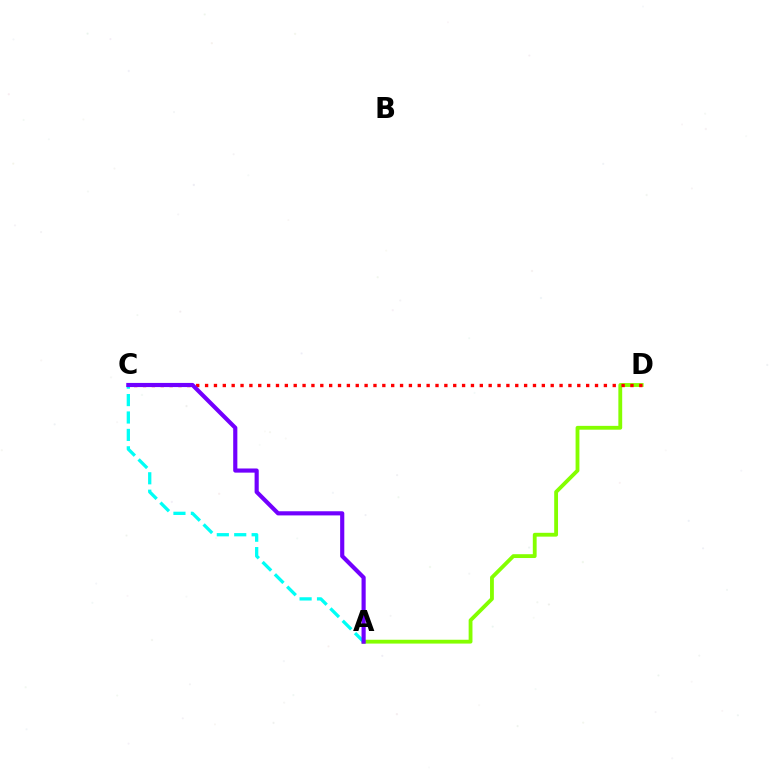{('A', 'D'): [{'color': '#84ff00', 'line_style': 'solid', 'thickness': 2.76}], ('C', 'D'): [{'color': '#ff0000', 'line_style': 'dotted', 'thickness': 2.41}], ('A', 'C'): [{'color': '#00fff6', 'line_style': 'dashed', 'thickness': 2.37}, {'color': '#7200ff', 'line_style': 'solid', 'thickness': 2.99}]}